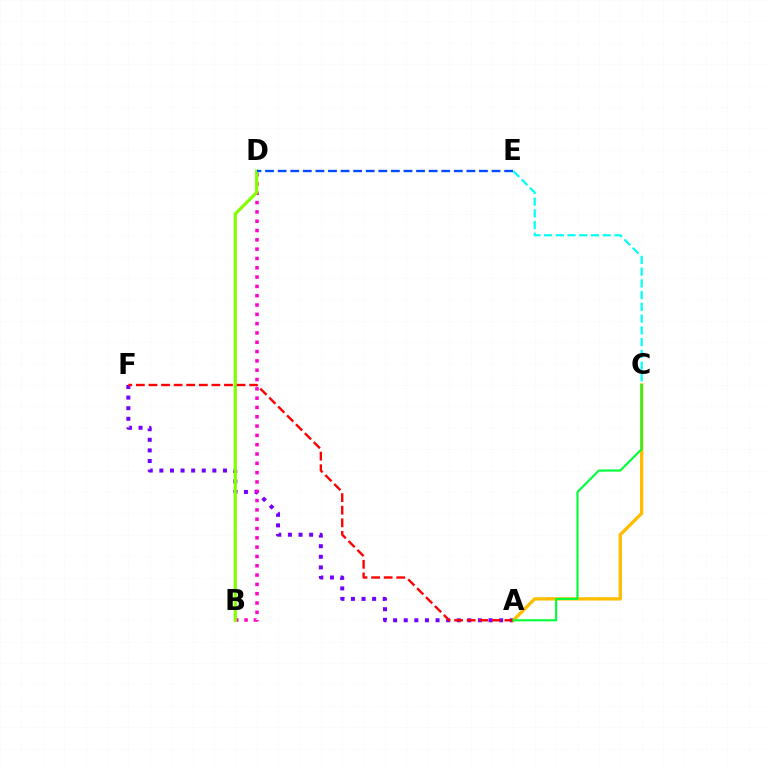{('A', 'F'): [{'color': '#7200ff', 'line_style': 'dotted', 'thickness': 2.88}, {'color': '#ff0000', 'line_style': 'dashed', 'thickness': 1.71}], ('B', 'D'): [{'color': '#ff00cf', 'line_style': 'dotted', 'thickness': 2.53}, {'color': '#84ff00', 'line_style': 'solid', 'thickness': 2.31}], ('A', 'C'): [{'color': '#ffbd00', 'line_style': 'solid', 'thickness': 2.4}, {'color': '#00ff39', 'line_style': 'solid', 'thickness': 1.53}], ('C', 'E'): [{'color': '#00fff6', 'line_style': 'dashed', 'thickness': 1.6}], ('D', 'E'): [{'color': '#004bff', 'line_style': 'dashed', 'thickness': 1.71}]}